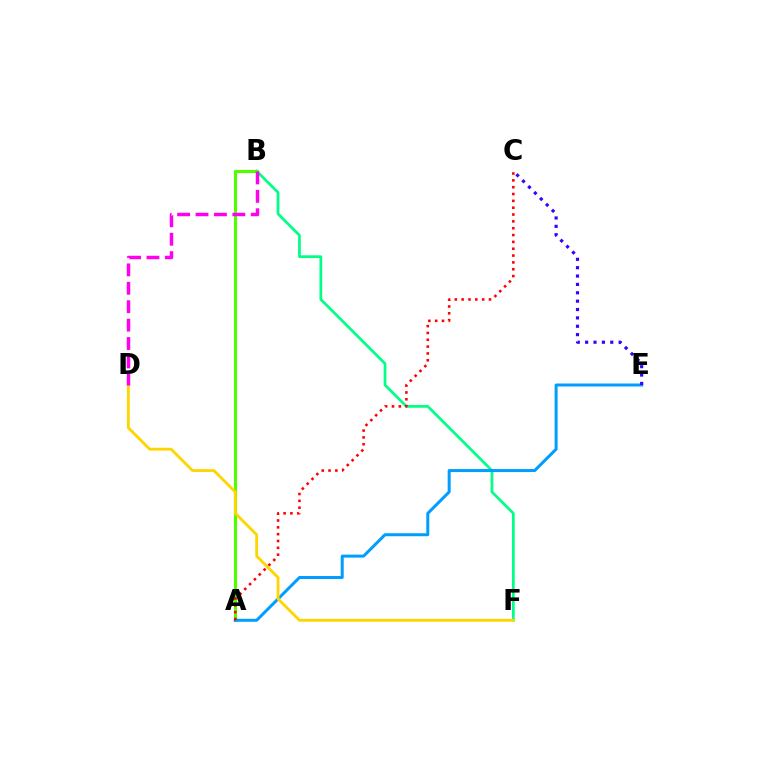{('B', 'F'): [{'color': '#00ff86', 'line_style': 'solid', 'thickness': 1.96}], ('A', 'B'): [{'color': '#4fff00', 'line_style': 'solid', 'thickness': 2.23}], ('A', 'E'): [{'color': '#009eff', 'line_style': 'solid', 'thickness': 2.17}], ('D', 'F'): [{'color': '#ffd500', 'line_style': 'solid', 'thickness': 2.03}], ('B', 'D'): [{'color': '#ff00ed', 'line_style': 'dashed', 'thickness': 2.5}], ('A', 'C'): [{'color': '#ff0000', 'line_style': 'dotted', 'thickness': 1.86}], ('C', 'E'): [{'color': '#3700ff', 'line_style': 'dotted', 'thickness': 2.27}]}